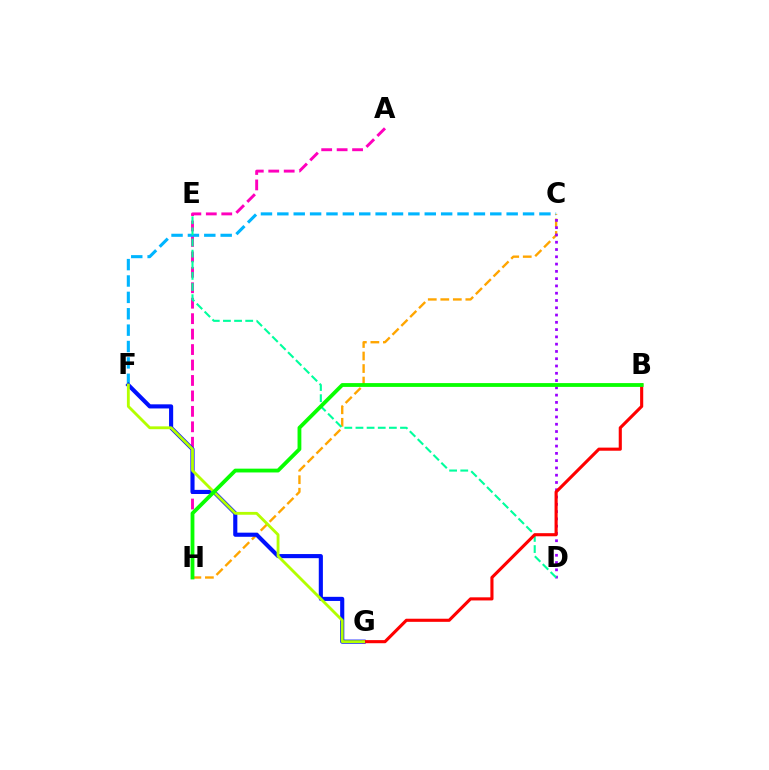{('C', 'H'): [{'color': '#ffa500', 'line_style': 'dashed', 'thickness': 1.7}], ('A', 'H'): [{'color': '#ff00bd', 'line_style': 'dashed', 'thickness': 2.1}], ('C', 'D'): [{'color': '#9b00ff', 'line_style': 'dotted', 'thickness': 1.98}], ('C', 'F'): [{'color': '#00b5ff', 'line_style': 'dashed', 'thickness': 2.23}], ('D', 'E'): [{'color': '#00ff9d', 'line_style': 'dashed', 'thickness': 1.51}], ('F', 'G'): [{'color': '#0010ff', 'line_style': 'solid', 'thickness': 2.96}, {'color': '#b3ff00', 'line_style': 'solid', 'thickness': 2.05}], ('B', 'G'): [{'color': '#ff0000', 'line_style': 'solid', 'thickness': 2.24}], ('B', 'H'): [{'color': '#08ff00', 'line_style': 'solid', 'thickness': 2.74}]}